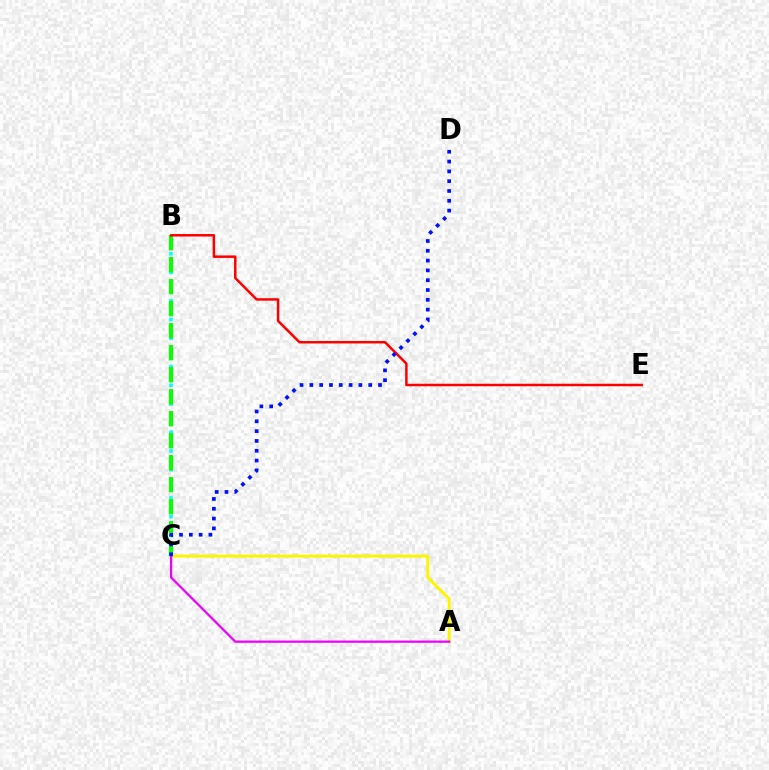{('B', 'C'): [{'color': '#00fff6', 'line_style': 'dotted', 'thickness': 2.55}, {'color': '#08ff00', 'line_style': 'dashed', 'thickness': 2.99}], ('A', 'C'): [{'color': '#fcf500', 'line_style': 'solid', 'thickness': 2.14}, {'color': '#ee00ff', 'line_style': 'solid', 'thickness': 1.62}], ('B', 'E'): [{'color': '#ff0000', 'line_style': 'solid', 'thickness': 1.79}], ('C', 'D'): [{'color': '#0010ff', 'line_style': 'dotted', 'thickness': 2.66}]}